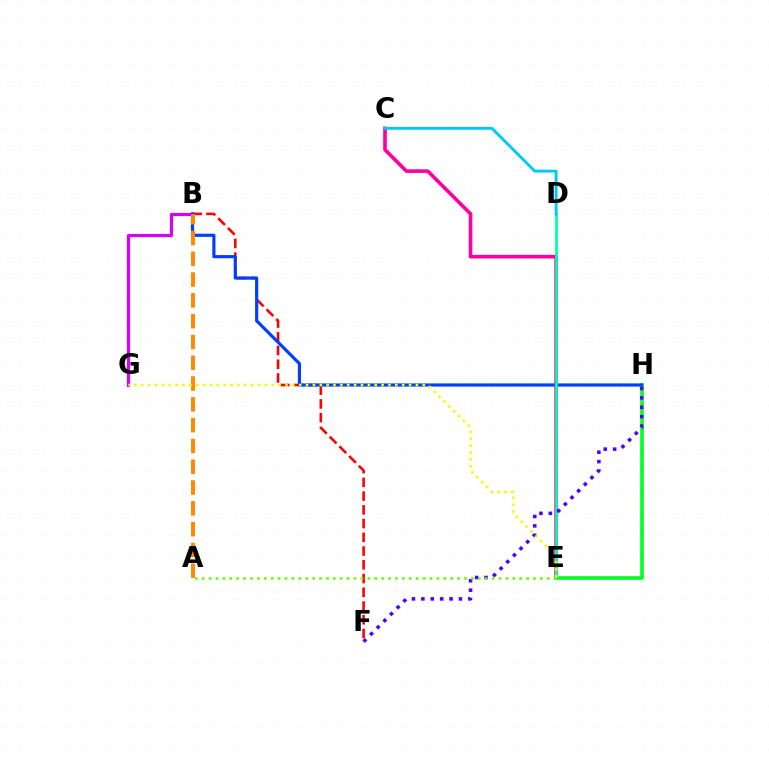{('B', 'G'): [{'color': '#d600ff', 'line_style': 'solid', 'thickness': 2.3}], ('E', 'H'): [{'color': '#00ff27', 'line_style': 'solid', 'thickness': 2.62}], ('B', 'F'): [{'color': '#ff0000', 'line_style': 'dashed', 'thickness': 1.87}], ('B', 'H'): [{'color': '#003fff', 'line_style': 'solid', 'thickness': 2.28}], ('C', 'E'): [{'color': '#ff00a0', 'line_style': 'solid', 'thickness': 2.61}], ('D', 'E'): [{'color': '#00ffaf', 'line_style': 'solid', 'thickness': 1.98}], ('A', 'B'): [{'color': '#ff8800', 'line_style': 'dashed', 'thickness': 2.83}], ('F', 'H'): [{'color': '#4f00ff', 'line_style': 'dotted', 'thickness': 2.55}], ('C', 'D'): [{'color': '#00c7ff', 'line_style': 'solid', 'thickness': 2.07}], ('A', 'E'): [{'color': '#66ff00', 'line_style': 'dotted', 'thickness': 1.88}], ('E', 'G'): [{'color': '#eeff00', 'line_style': 'dotted', 'thickness': 1.87}]}